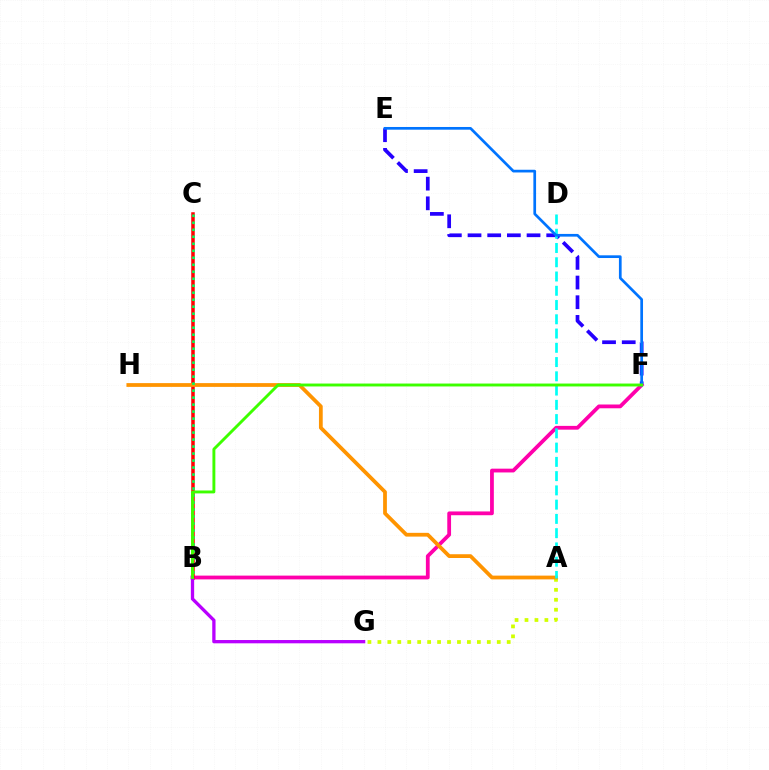{('E', 'F'): [{'color': '#2500ff', 'line_style': 'dashed', 'thickness': 2.67}, {'color': '#0074ff', 'line_style': 'solid', 'thickness': 1.95}], ('B', 'F'): [{'color': '#ff00ac', 'line_style': 'solid', 'thickness': 2.72}, {'color': '#3dff00', 'line_style': 'solid', 'thickness': 2.09}], ('B', 'C'): [{'color': '#ff0000', 'line_style': 'solid', 'thickness': 2.52}, {'color': '#00ff5c', 'line_style': 'dotted', 'thickness': 1.9}], ('A', 'G'): [{'color': '#d1ff00', 'line_style': 'dotted', 'thickness': 2.7}], ('A', 'H'): [{'color': '#ff9400', 'line_style': 'solid', 'thickness': 2.71}], ('A', 'D'): [{'color': '#00fff6', 'line_style': 'dashed', 'thickness': 1.94}], ('B', 'G'): [{'color': '#b900ff', 'line_style': 'solid', 'thickness': 2.37}]}